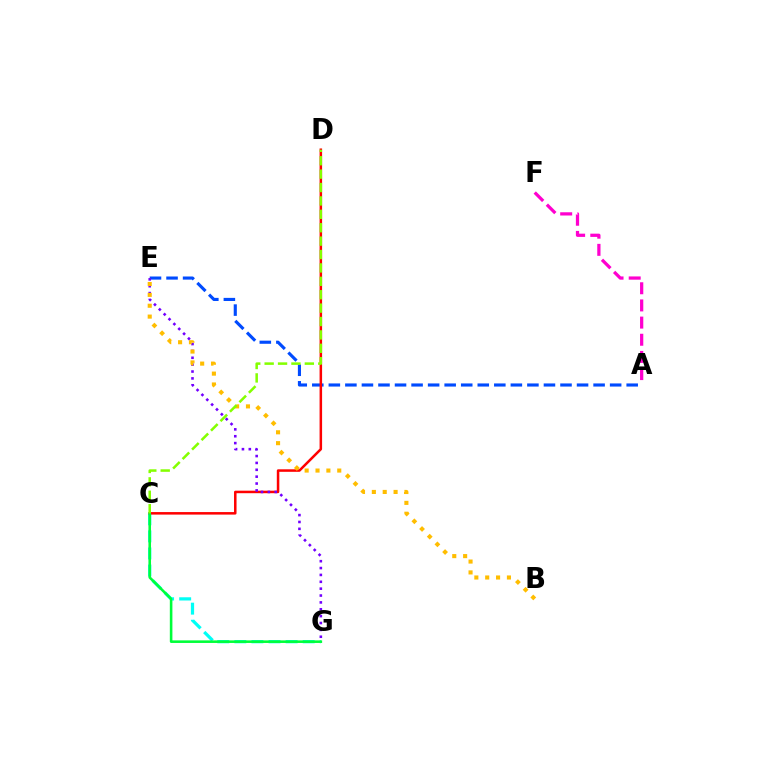{('C', 'G'): [{'color': '#00fff6', 'line_style': 'dashed', 'thickness': 2.32}, {'color': '#00ff39', 'line_style': 'solid', 'thickness': 1.86}], ('A', 'E'): [{'color': '#004bff', 'line_style': 'dashed', 'thickness': 2.25}], ('C', 'D'): [{'color': '#ff0000', 'line_style': 'solid', 'thickness': 1.81}, {'color': '#84ff00', 'line_style': 'dashed', 'thickness': 1.82}], ('A', 'F'): [{'color': '#ff00cf', 'line_style': 'dashed', 'thickness': 2.33}], ('E', 'G'): [{'color': '#7200ff', 'line_style': 'dotted', 'thickness': 1.87}], ('B', 'E'): [{'color': '#ffbd00', 'line_style': 'dotted', 'thickness': 2.95}]}